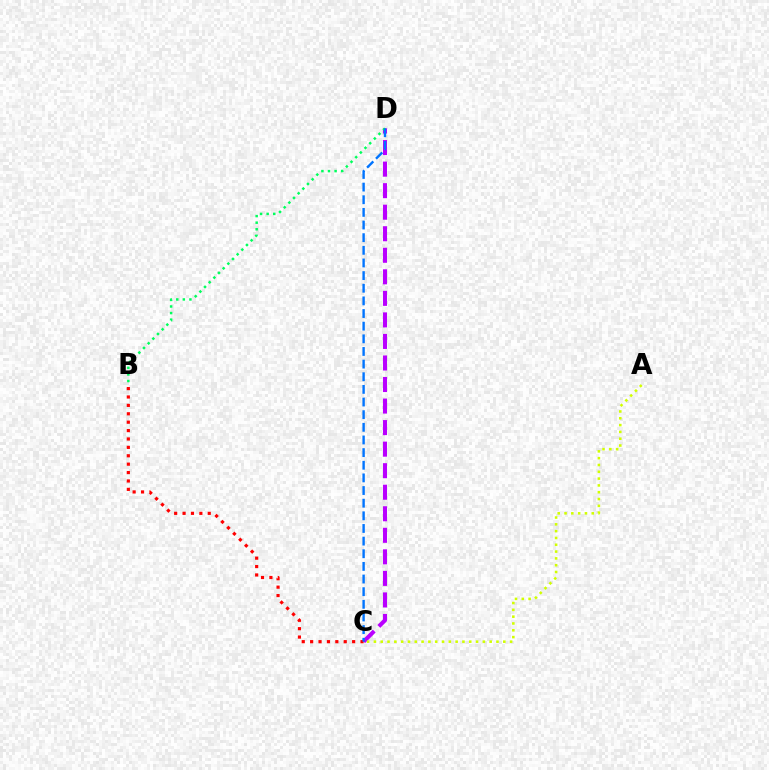{('C', 'D'): [{'color': '#b900ff', 'line_style': 'dashed', 'thickness': 2.93}, {'color': '#0074ff', 'line_style': 'dashed', 'thickness': 1.72}], ('B', 'D'): [{'color': '#00ff5c', 'line_style': 'dotted', 'thickness': 1.79}], ('A', 'C'): [{'color': '#d1ff00', 'line_style': 'dotted', 'thickness': 1.85}], ('B', 'C'): [{'color': '#ff0000', 'line_style': 'dotted', 'thickness': 2.28}]}